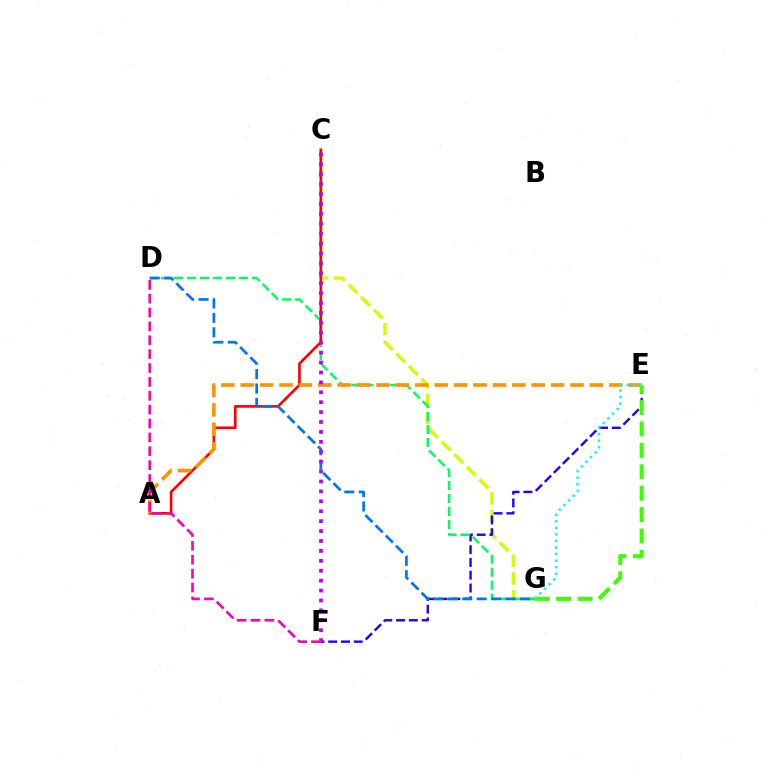{('C', 'G'): [{'color': '#d1ff00', 'line_style': 'dashed', 'thickness': 2.42}], ('E', 'F'): [{'color': '#2500ff', 'line_style': 'dashed', 'thickness': 1.74}], ('D', 'G'): [{'color': '#00ff5c', 'line_style': 'dashed', 'thickness': 1.76}, {'color': '#0074ff', 'line_style': 'dashed', 'thickness': 1.96}], ('A', 'C'): [{'color': '#ff0000', 'line_style': 'solid', 'thickness': 1.9}], ('A', 'E'): [{'color': '#ff9400', 'line_style': 'dashed', 'thickness': 2.64}], ('C', 'F'): [{'color': '#b900ff', 'line_style': 'dotted', 'thickness': 2.69}], ('E', 'G'): [{'color': '#3dff00', 'line_style': 'dashed', 'thickness': 2.91}, {'color': '#00fff6', 'line_style': 'dotted', 'thickness': 1.78}], ('D', 'F'): [{'color': '#ff00ac', 'line_style': 'dashed', 'thickness': 1.88}]}